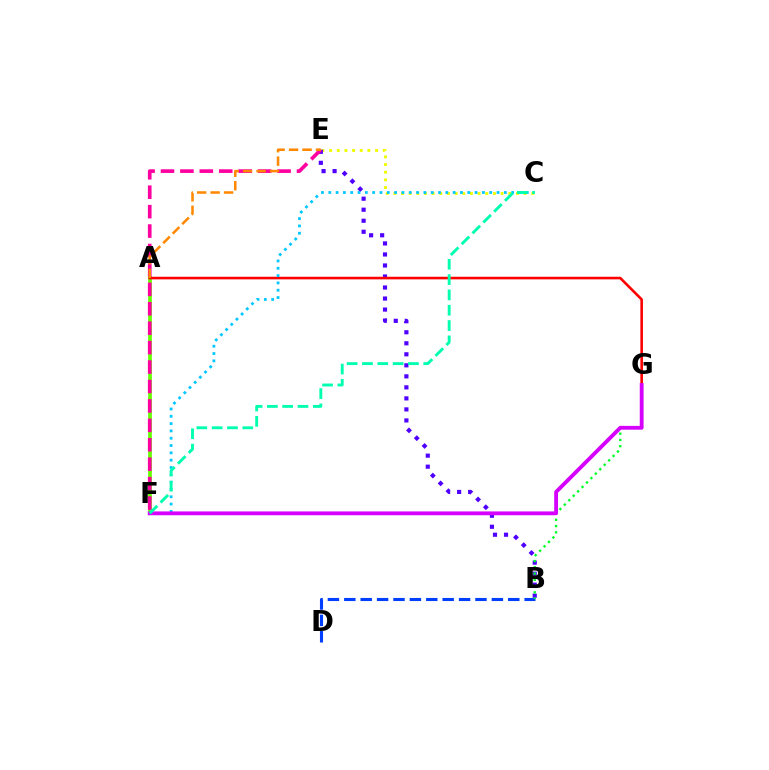{('B', 'D'): [{'color': '#003fff', 'line_style': 'dashed', 'thickness': 2.23}], ('C', 'E'): [{'color': '#eeff00', 'line_style': 'dotted', 'thickness': 2.08}], ('B', 'E'): [{'color': '#4f00ff', 'line_style': 'dotted', 'thickness': 2.99}], ('A', 'F'): [{'color': '#66ff00', 'line_style': 'solid', 'thickness': 2.69}], ('E', 'F'): [{'color': '#ff00a0', 'line_style': 'dashed', 'thickness': 2.64}], ('B', 'G'): [{'color': '#00ff27', 'line_style': 'dotted', 'thickness': 1.7}], ('A', 'G'): [{'color': '#ff0000', 'line_style': 'solid', 'thickness': 1.87}], ('C', 'F'): [{'color': '#00c7ff', 'line_style': 'dotted', 'thickness': 1.99}, {'color': '#00ffaf', 'line_style': 'dashed', 'thickness': 2.08}], ('A', 'E'): [{'color': '#ff8800', 'line_style': 'dashed', 'thickness': 1.83}], ('F', 'G'): [{'color': '#d600ff', 'line_style': 'solid', 'thickness': 2.76}]}